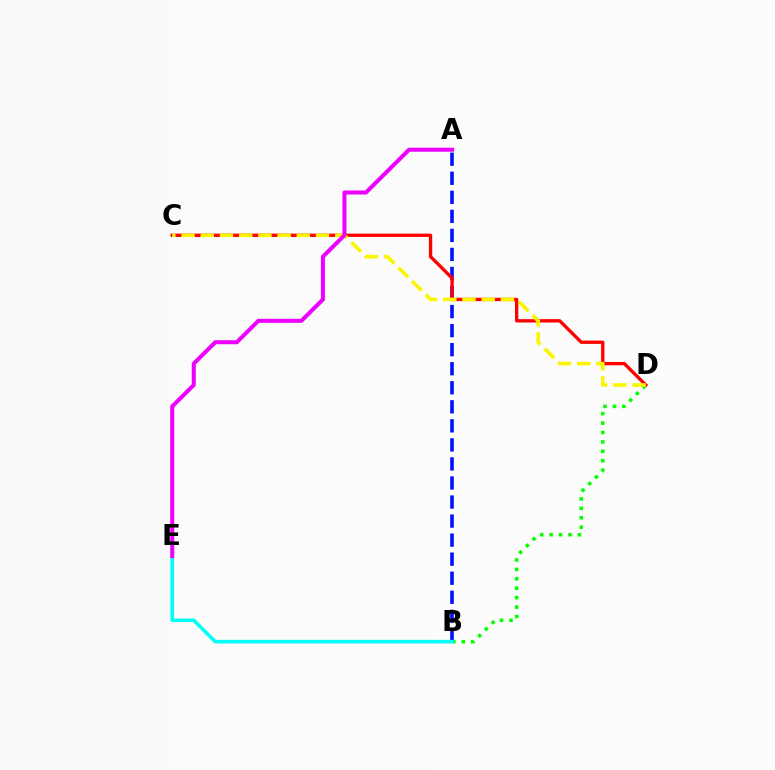{('A', 'B'): [{'color': '#0010ff', 'line_style': 'dashed', 'thickness': 2.59}], ('B', 'D'): [{'color': '#08ff00', 'line_style': 'dotted', 'thickness': 2.56}], ('C', 'D'): [{'color': '#ff0000', 'line_style': 'solid', 'thickness': 2.4}, {'color': '#fcf500', 'line_style': 'dashed', 'thickness': 2.61}], ('B', 'E'): [{'color': '#00fff6', 'line_style': 'solid', 'thickness': 2.58}], ('A', 'E'): [{'color': '#ee00ff', 'line_style': 'solid', 'thickness': 2.9}]}